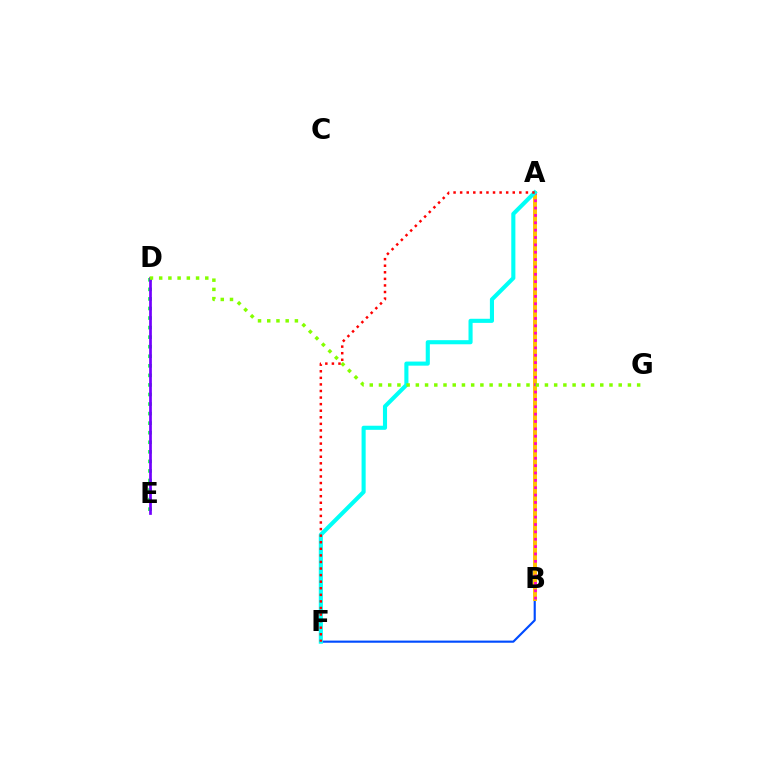{('B', 'F'): [{'color': '#004bff', 'line_style': 'solid', 'thickness': 1.55}], ('A', 'B'): [{'color': '#ffbd00', 'line_style': 'solid', 'thickness': 2.83}, {'color': '#ff00cf', 'line_style': 'dotted', 'thickness': 2.0}], ('A', 'F'): [{'color': '#00fff6', 'line_style': 'solid', 'thickness': 2.95}, {'color': '#ff0000', 'line_style': 'dotted', 'thickness': 1.79}], ('D', 'E'): [{'color': '#00ff39', 'line_style': 'dotted', 'thickness': 2.6}, {'color': '#7200ff', 'line_style': 'solid', 'thickness': 1.95}], ('D', 'G'): [{'color': '#84ff00', 'line_style': 'dotted', 'thickness': 2.51}]}